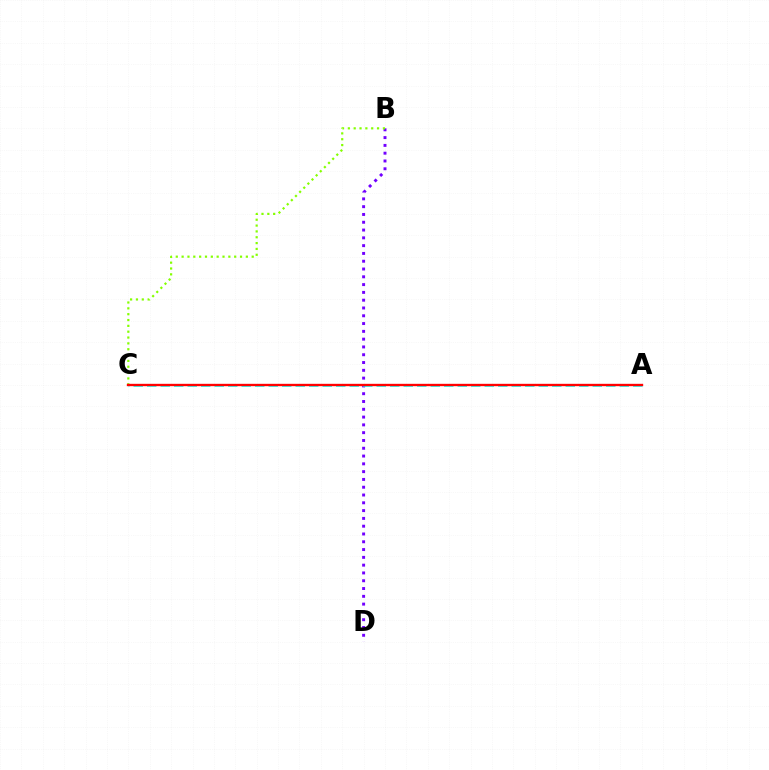{('B', 'D'): [{'color': '#7200ff', 'line_style': 'dotted', 'thickness': 2.12}], ('A', 'C'): [{'color': '#00fff6', 'line_style': 'dashed', 'thickness': 1.83}, {'color': '#ff0000', 'line_style': 'solid', 'thickness': 1.7}], ('B', 'C'): [{'color': '#84ff00', 'line_style': 'dotted', 'thickness': 1.59}]}